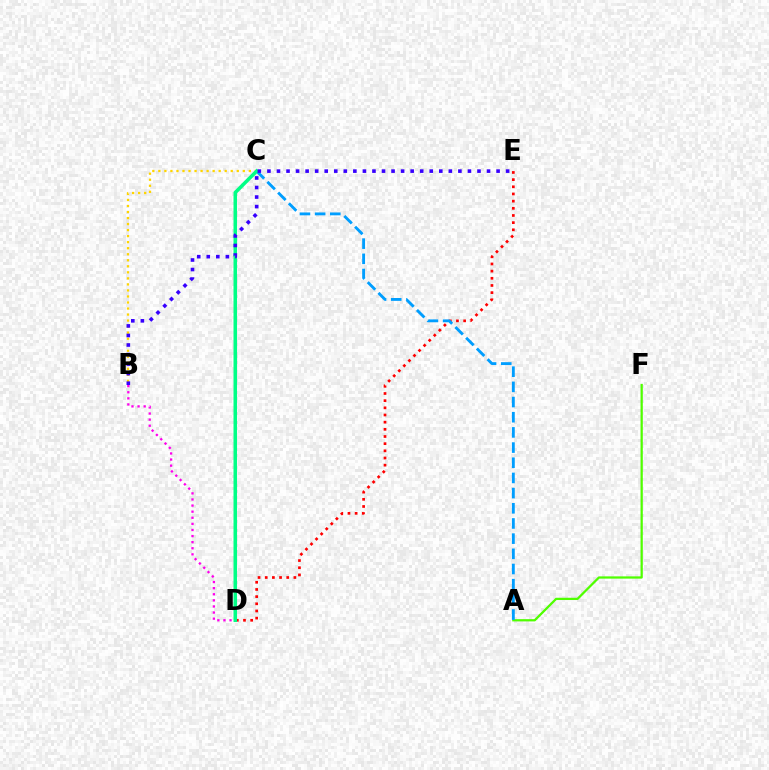{('A', 'F'): [{'color': '#4fff00', 'line_style': 'solid', 'thickness': 1.63}], ('D', 'E'): [{'color': '#ff0000', 'line_style': 'dotted', 'thickness': 1.95}], ('B', 'C'): [{'color': '#ffd500', 'line_style': 'dotted', 'thickness': 1.64}], ('A', 'C'): [{'color': '#009eff', 'line_style': 'dashed', 'thickness': 2.06}], ('C', 'D'): [{'color': '#00ff86', 'line_style': 'solid', 'thickness': 2.55}], ('B', 'D'): [{'color': '#ff00ed', 'line_style': 'dotted', 'thickness': 1.66}], ('B', 'E'): [{'color': '#3700ff', 'line_style': 'dotted', 'thickness': 2.59}]}